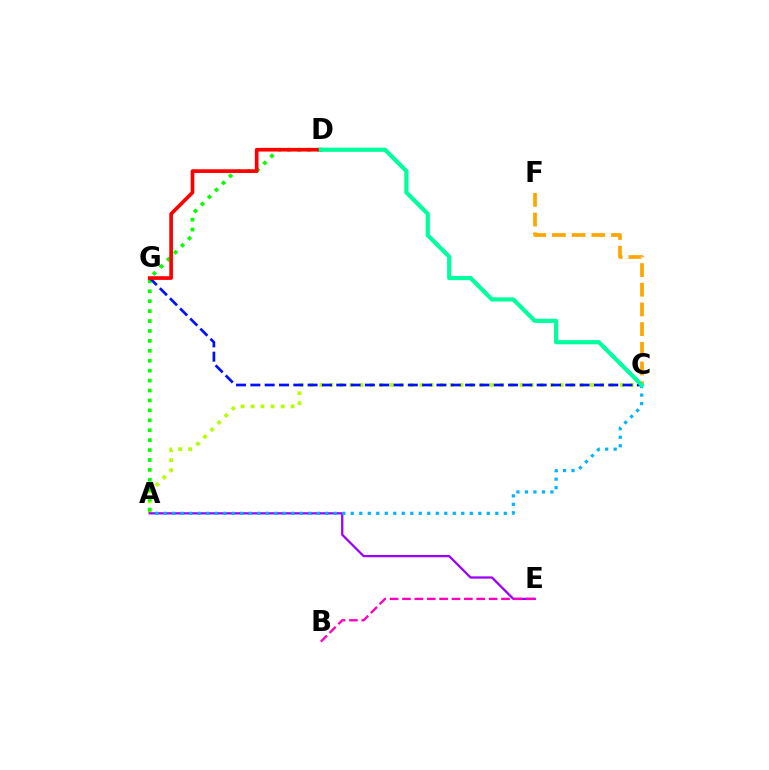{('A', 'C'): [{'color': '#b3ff00', 'line_style': 'dotted', 'thickness': 2.72}, {'color': '#00b5ff', 'line_style': 'dotted', 'thickness': 2.31}], ('A', 'D'): [{'color': '#08ff00', 'line_style': 'dotted', 'thickness': 2.7}], ('C', 'G'): [{'color': '#0010ff', 'line_style': 'dashed', 'thickness': 1.94}], ('A', 'E'): [{'color': '#9b00ff', 'line_style': 'solid', 'thickness': 1.62}], ('B', 'E'): [{'color': '#ff00bd', 'line_style': 'dashed', 'thickness': 1.68}], ('D', 'G'): [{'color': '#ff0000', 'line_style': 'solid', 'thickness': 2.64}], ('C', 'F'): [{'color': '#ffa500', 'line_style': 'dashed', 'thickness': 2.67}], ('C', 'D'): [{'color': '#00ff9d', 'line_style': 'solid', 'thickness': 3.0}]}